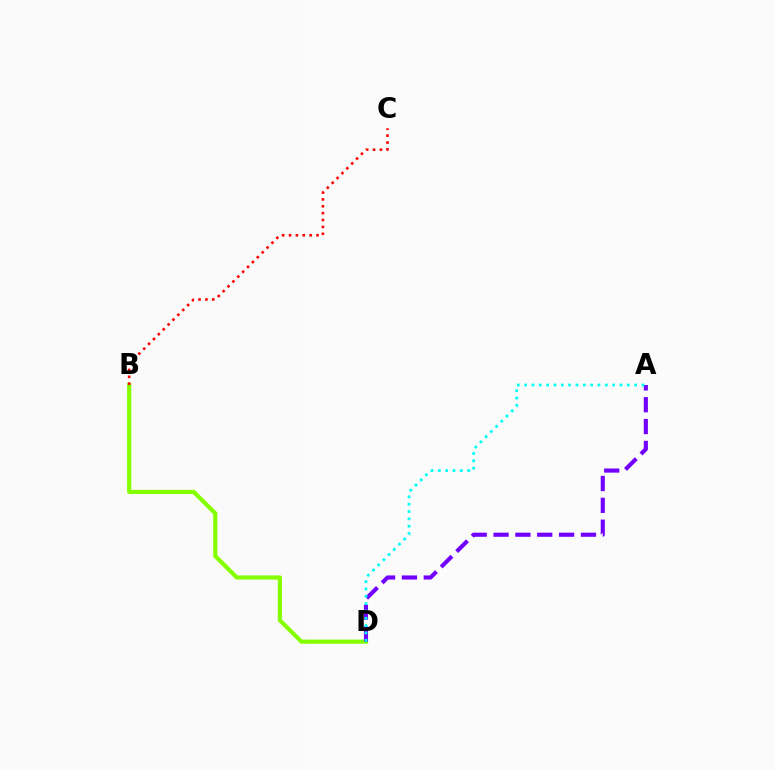{('B', 'D'): [{'color': '#84ff00', 'line_style': 'solid', 'thickness': 3.0}], ('B', 'C'): [{'color': '#ff0000', 'line_style': 'dotted', 'thickness': 1.87}], ('A', 'D'): [{'color': '#7200ff', 'line_style': 'dashed', 'thickness': 2.97}, {'color': '#00fff6', 'line_style': 'dotted', 'thickness': 1.99}]}